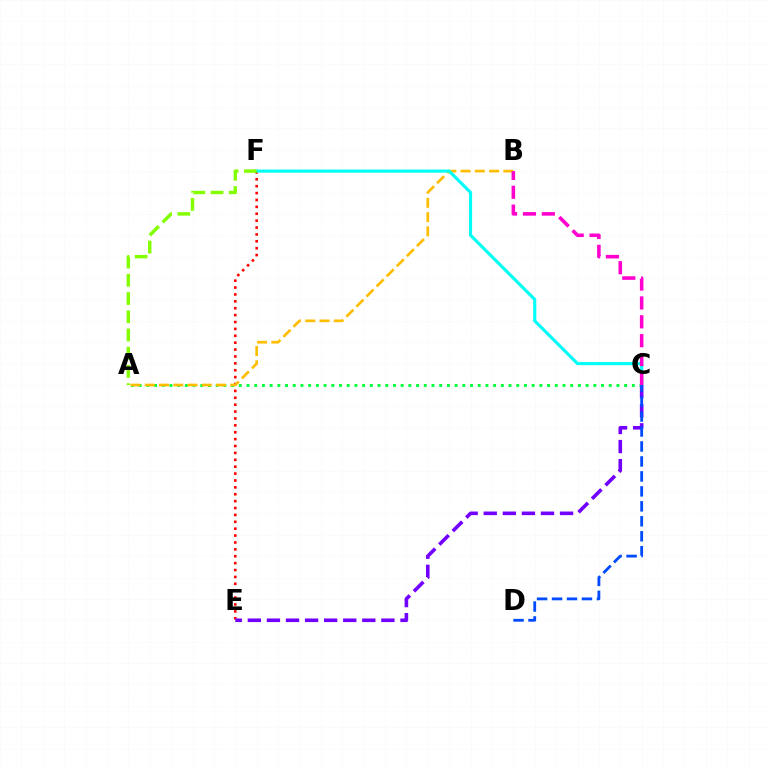{('E', 'F'): [{'color': '#ff0000', 'line_style': 'dotted', 'thickness': 1.87}], ('A', 'C'): [{'color': '#00ff39', 'line_style': 'dotted', 'thickness': 2.09}], ('C', 'E'): [{'color': '#7200ff', 'line_style': 'dashed', 'thickness': 2.59}], ('A', 'B'): [{'color': '#ffbd00', 'line_style': 'dashed', 'thickness': 1.94}], ('C', 'F'): [{'color': '#00fff6', 'line_style': 'solid', 'thickness': 2.24}], ('A', 'F'): [{'color': '#84ff00', 'line_style': 'dashed', 'thickness': 2.48}], ('B', 'C'): [{'color': '#ff00cf', 'line_style': 'dashed', 'thickness': 2.56}], ('C', 'D'): [{'color': '#004bff', 'line_style': 'dashed', 'thickness': 2.03}]}